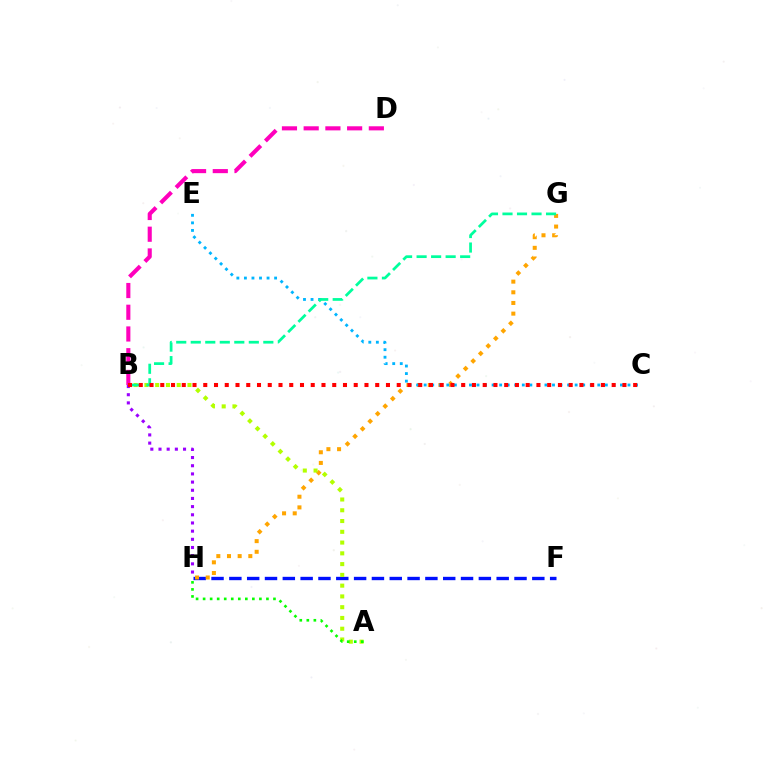{('B', 'D'): [{'color': '#ff00bd', 'line_style': 'dashed', 'thickness': 2.95}], ('F', 'H'): [{'color': '#0010ff', 'line_style': 'dashed', 'thickness': 2.42}], ('G', 'H'): [{'color': '#ffa500', 'line_style': 'dotted', 'thickness': 2.9}], ('B', 'H'): [{'color': '#9b00ff', 'line_style': 'dotted', 'thickness': 2.22}], ('C', 'E'): [{'color': '#00b5ff', 'line_style': 'dotted', 'thickness': 2.05}], ('A', 'B'): [{'color': '#b3ff00', 'line_style': 'dotted', 'thickness': 2.93}], ('A', 'H'): [{'color': '#08ff00', 'line_style': 'dotted', 'thickness': 1.91}], ('B', 'G'): [{'color': '#00ff9d', 'line_style': 'dashed', 'thickness': 1.97}], ('B', 'C'): [{'color': '#ff0000', 'line_style': 'dotted', 'thickness': 2.92}]}